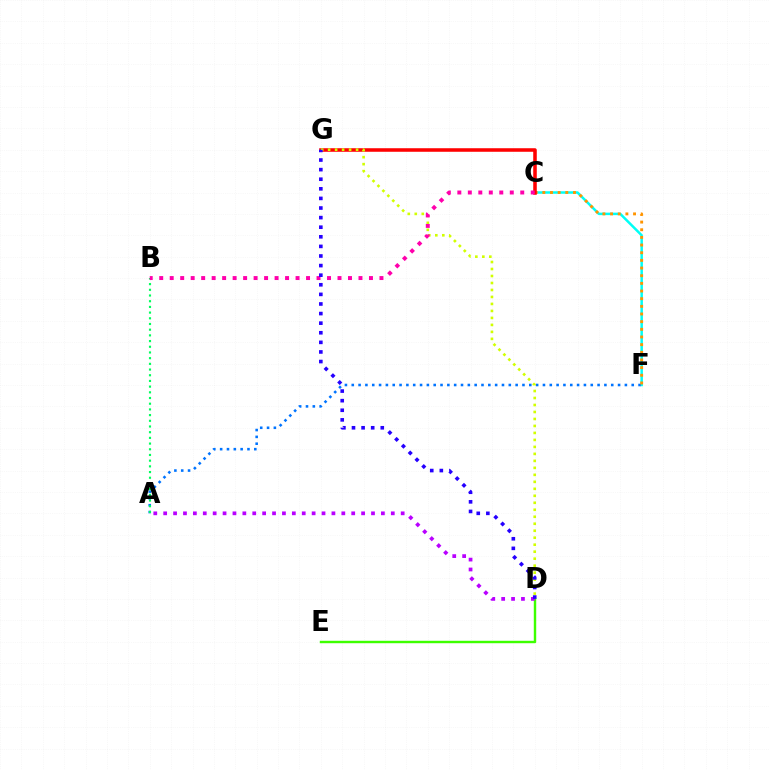{('D', 'E'): [{'color': '#3dff00', 'line_style': 'solid', 'thickness': 1.74}], ('A', 'D'): [{'color': '#b900ff', 'line_style': 'dotted', 'thickness': 2.69}], ('C', 'F'): [{'color': '#00fff6', 'line_style': 'solid', 'thickness': 1.8}, {'color': '#ff9400', 'line_style': 'dotted', 'thickness': 2.08}], ('A', 'F'): [{'color': '#0074ff', 'line_style': 'dotted', 'thickness': 1.86}], ('A', 'B'): [{'color': '#00ff5c', 'line_style': 'dotted', 'thickness': 1.55}], ('C', 'G'): [{'color': '#ff0000', 'line_style': 'solid', 'thickness': 2.55}], ('D', 'G'): [{'color': '#d1ff00', 'line_style': 'dotted', 'thickness': 1.9}, {'color': '#2500ff', 'line_style': 'dotted', 'thickness': 2.61}], ('B', 'C'): [{'color': '#ff00ac', 'line_style': 'dotted', 'thickness': 2.85}]}